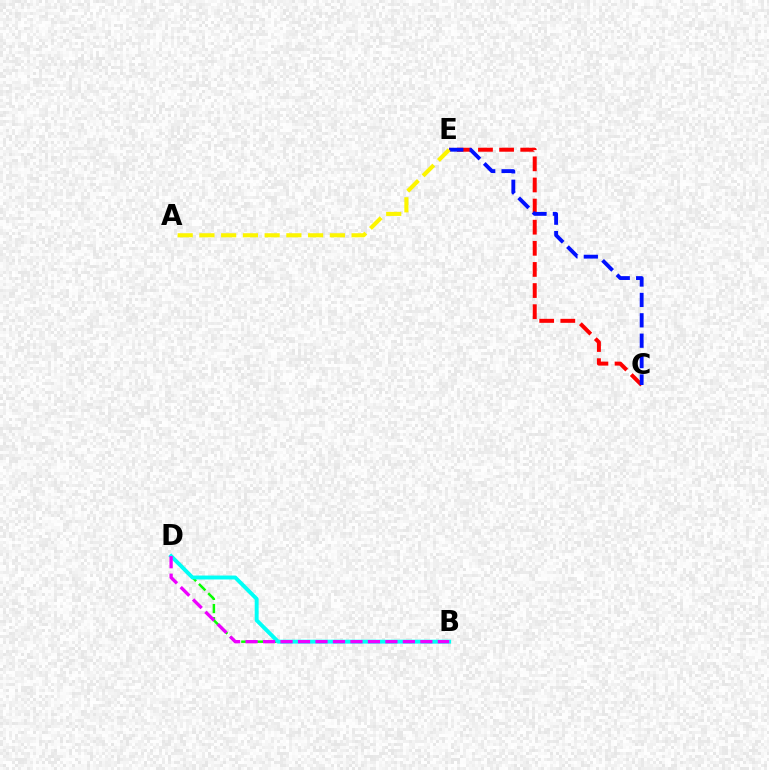{('B', 'D'): [{'color': '#08ff00', 'line_style': 'dashed', 'thickness': 1.78}, {'color': '#00fff6', 'line_style': 'solid', 'thickness': 2.83}, {'color': '#ee00ff', 'line_style': 'dashed', 'thickness': 2.37}], ('C', 'E'): [{'color': '#ff0000', 'line_style': 'dashed', 'thickness': 2.87}, {'color': '#0010ff', 'line_style': 'dashed', 'thickness': 2.77}], ('A', 'E'): [{'color': '#fcf500', 'line_style': 'dashed', 'thickness': 2.95}]}